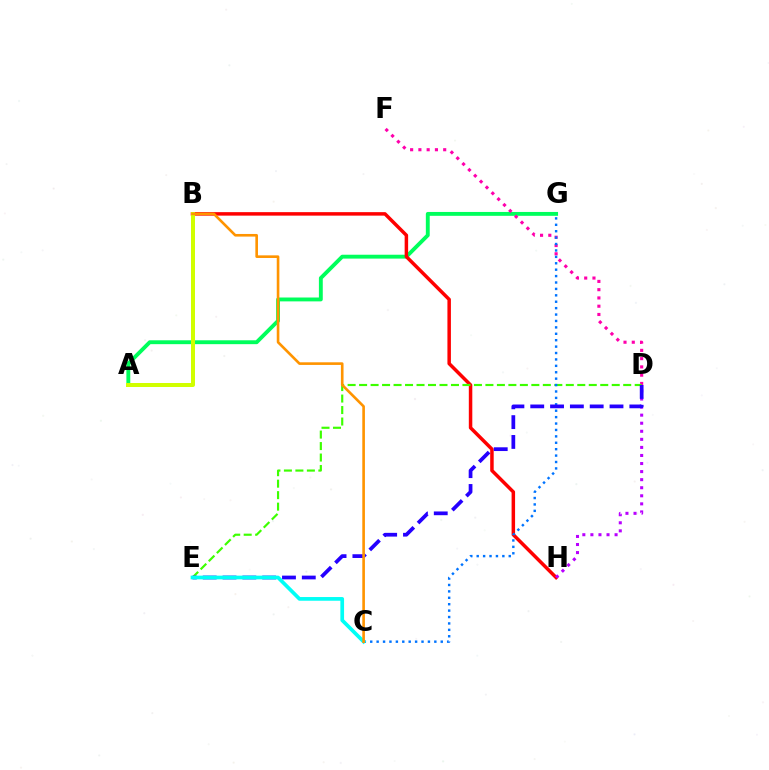{('A', 'G'): [{'color': '#00ff5c', 'line_style': 'solid', 'thickness': 2.79}], ('D', 'F'): [{'color': '#ff00ac', 'line_style': 'dotted', 'thickness': 2.25}], ('B', 'H'): [{'color': '#ff0000', 'line_style': 'solid', 'thickness': 2.51}], ('D', 'E'): [{'color': '#3dff00', 'line_style': 'dashed', 'thickness': 1.56}, {'color': '#2500ff', 'line_style': 'dashed', 'thickness': 2.69}], ('A', 'B'): [{'color': '#d1ff00', 'line_style': 'solid', 'thickness': 2.88}], ('D', 'H'): [{'color': '#b900ff', 'line_style': 'dotted', 'thickness': 2.19}], ('C', 'G'): [{'color': '#0074ff', 'line_style': 'dotted', 'thickness': 1.74}], ('C', 'E'): [{'color': '#00fff6', 'line_style': 'solid', 'thickness': 2.66}], ('B', 'C'): [{'color': '#ff9400', 'line_style': 'solid', 'thickness': 1.89}]}